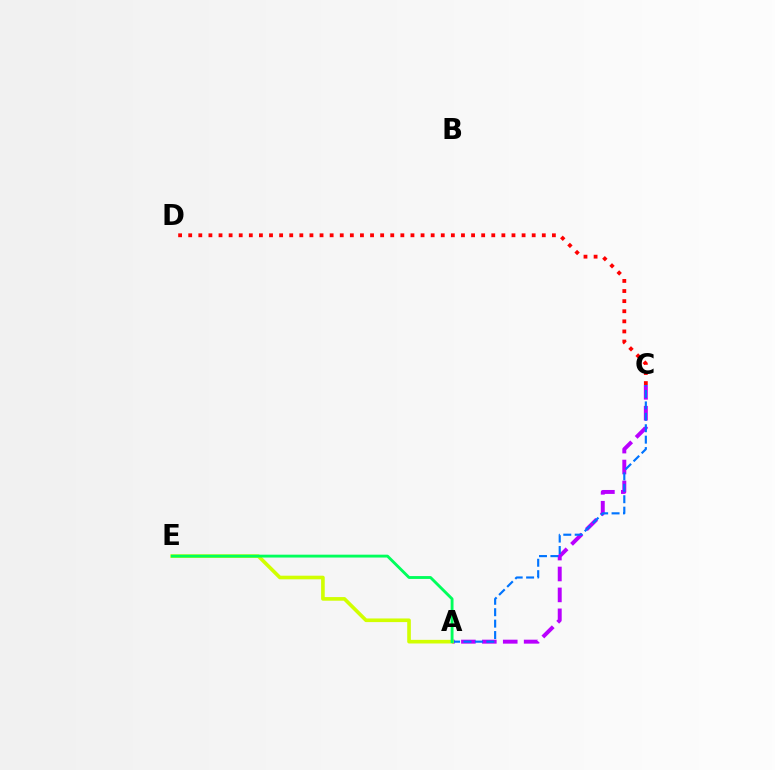{('A', 'C'): [{'color': '#b900ff', 'line_style': 'dashed', 'thickness': 2.84}, {'color': '#0074ff', 'line_style': 'dashed', 'thickness': 1.55}], ('C', 'D'): [{'color': '#ff0000', 'line_style': 'dotted', 'thickness': 2.74}], ('A', 'E'): [{'color': '#d1ff00', 'line_style': 'solid', 'thickness': 2.61}, {'color': '#00ff5c', 'line_style': 'solid', 'thickness': 2.06}]}